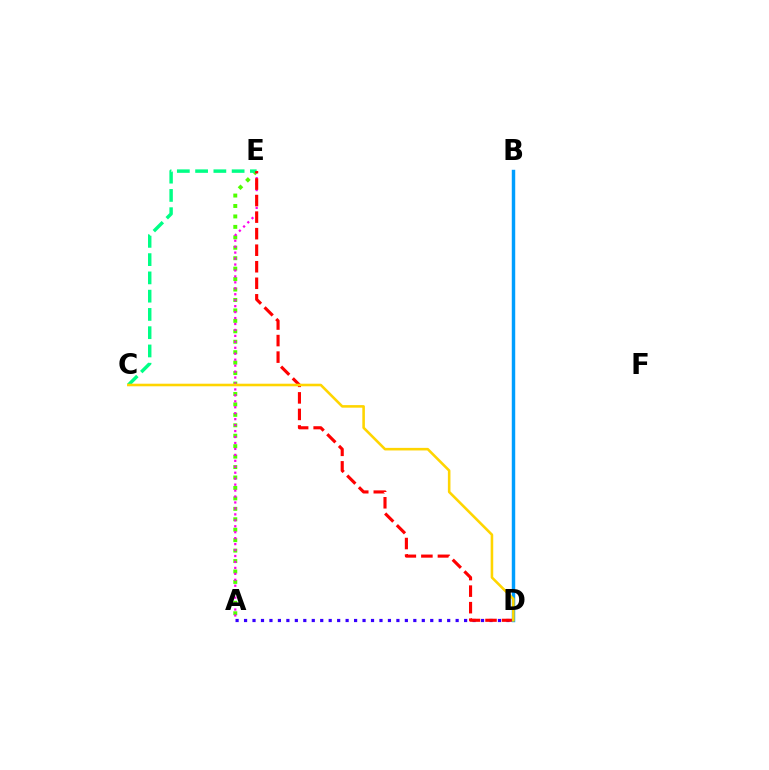{('A', 'D'): [{'color': '#3700ff', 'line_style': 'dotted', 'thickness': 2.3}], ('A', 'E'): [{'color': '#4fff00', 'line_style': 'dotted', 'thickness': 2.84}, {'color': '#ff00ed', 'line_style': 'dotted', 'thickness': 1.62}], ('C', 'E'): [{'color': '#00ff86', 'line_style': 'dashed', 'thickness': 2.48}], ('D', 'E'): [{'color': '#ff0000', 'line_style': 'dashed', 'thickness': 2.25}], ('B', 'D'): [{'color': '#009eff', 'line_style': 'solid', 'thickness': 2.47}], ('C', 'D'): [{'color': '#ffd500', 'line_style': 'solid', 'thickness': 1.86}]}